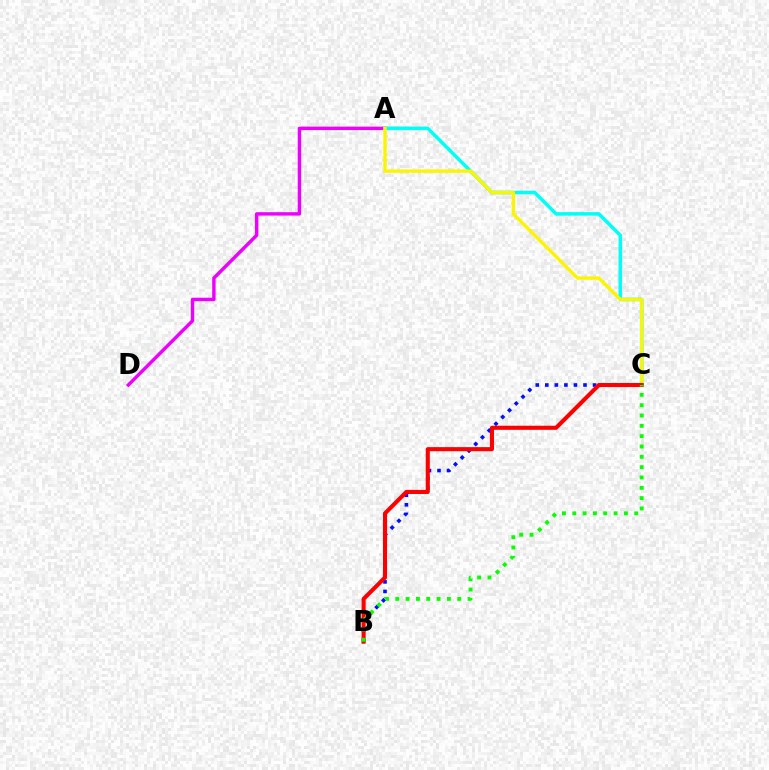{('A', 'D'): [{'color': '#ee00ff', 'line_style': 'solid', 'thickness': 2.47}], ('A', 'C'): [{'color': '#00fff6', 'line_style': 'solid', 'thickness': 2.54}, {'color': '#fcf500', 'line_style': 'solid', 'thickness': 2.43}], ('B', 'C'): [{'color': '#0010ff', 'line_style': 'dotted', 'thickness': 2.59}, {'color': '#ff0000', 'line_style': 'solid', 'thickness': 2.94}, {'color': '#08ff00', 'line_style': 'dotted', 'thickness': 2.81}]}